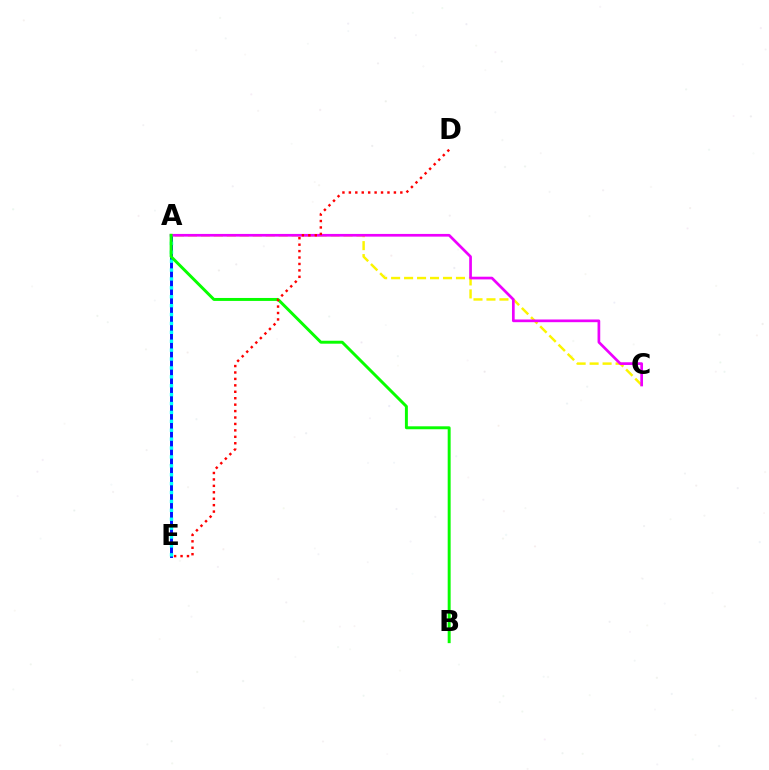{('A', 'C'): [{'color': '#fcf500', 'line_style': 'dashed', 'thickness': 1.76}, {'color': '#ee00ff', 'line_style': 'solid', 'thickness': 1.94}], ('A', 'E'): [{'color': '#0010ff', 'line_style': 'solid', 'thickness': 2.11}, {'color': '#00fff6', 'line_style': 'dotted', 'thickness': 2.42}], ('A', 'B'): [{'color': '#08ff00', 'line_style': 'solid', 'thickness': 2.12}], ('D', 'E'): [{'color': '#ff0000', 'line_style': 'dotted', 'thickness': 1.75}]}